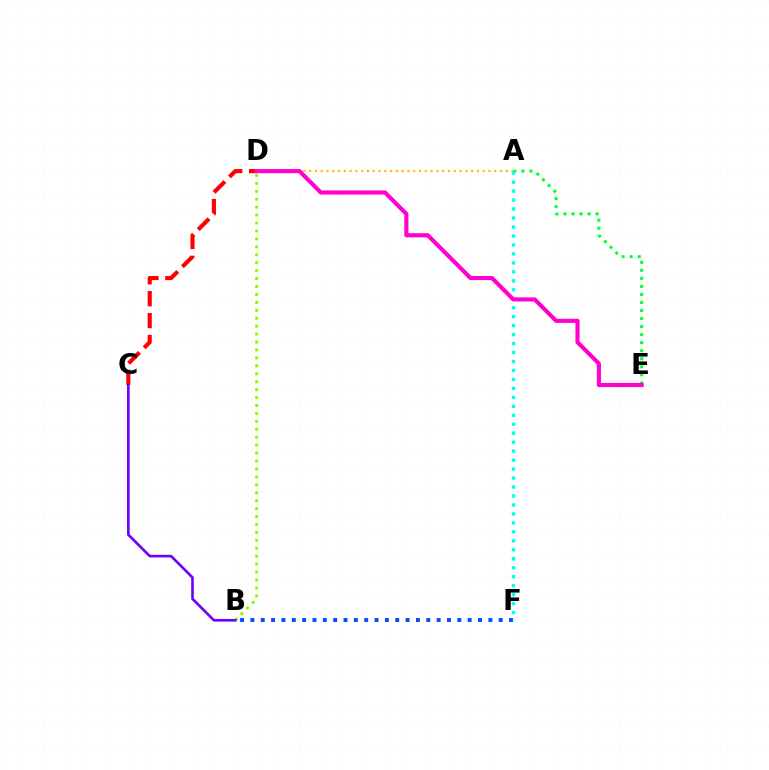{('A', 'D'): [{'color': '#ffbd00', 'line_style': 'dotted', 'thickness': 1.57}], ('B', 'F'): [{'color': '#004bff', 'line_style': 'dotted', 'thickness': 2.81}], ('B', 'D'): [{'color': '#84ff00', 'line_style': 'dotted', 'thickness': 2.16}], ('C', 'D'): [{'color': '#ff0000', 'line_style': 'dashed', 'thickness': 2.97}], ('A', 'E'): [{'color': '#00ff39', 'line_style': 'dotted', 'thickness': 2.18}], ('A', 'F'): [{'color': '#00fff6', 'line_style': 'dotted', 'thickness': 2.44}], ('D', 'E'): [{'color': '#ff00cf', 'line_style': 'solid', 'thickness': 2.97}], ('B', 'C'): [{'color': '#7200ff', 'line_style': 'solid', 'thickness': 1.91}]}